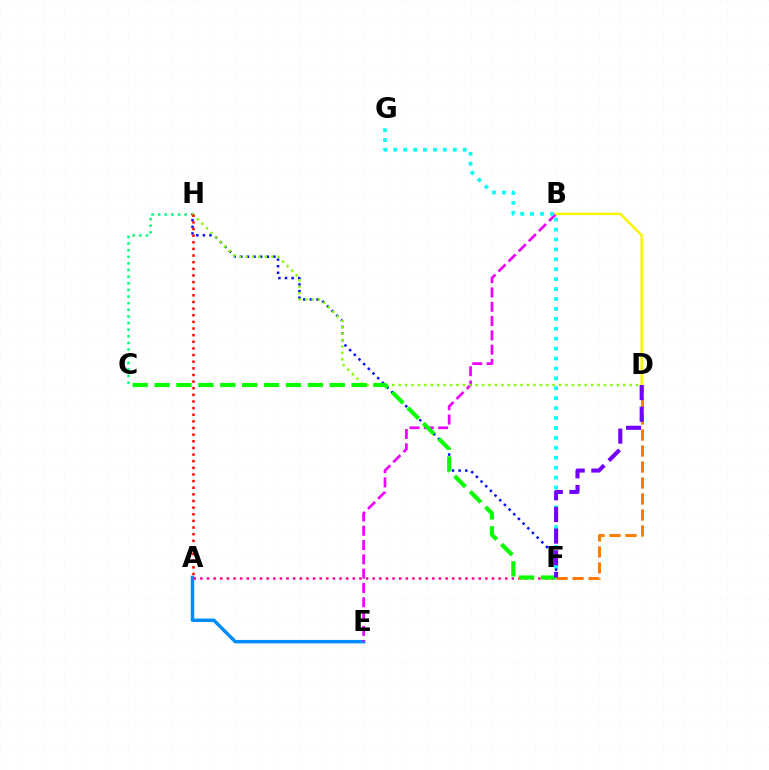{('A', 'E'): [{'color': '#008cff', 'line_style': 'solid', 'thickness': 2.5}], ('B', 'E'): [{'color': '#ee00ff', 'line_style': 'dashed', 'thickness': 1.94}], ('A', 'F'): [{'color': '#ff0094', 'line_style': 'dotted', 'thickness': 1.8}], ('C', 'H'): [{'color': '#00ff74', 'line_style': 'dotted', 'thickness': 1.8}], ('D', 'F'): [{'color': '#ff7c00', 'line_style': 'dashed', 'thickness': 2.17}, {'color': '#7200ff', 'line_style': 'dashed', 'thickness': 2.94}], ('B', 'D'): [{'color': '#fcf500', 'line_style': 'solid', 'thickness': 1.76}], ('F', 'G'): [{'color': '#00fff6', 'line_style': 'dotted', 'thickness': 2.7}], ('F', 'H'): [{'color': '#0010ff', 'line_style': 'dotted', 'thickness': 1.8}], ('D', 'H'): [{'color': '#84ff00', 'line_style': 'dotted', 'thickness': 1.74}], ('C', 'F'): [{'color': '#08ff00', 'line_style': 'dashed', 'thickness': 2.98}], ('A', 'H'): [{'color': '#ff0000', 'line_style': 'dotted', 'thickness': 1.8}]}